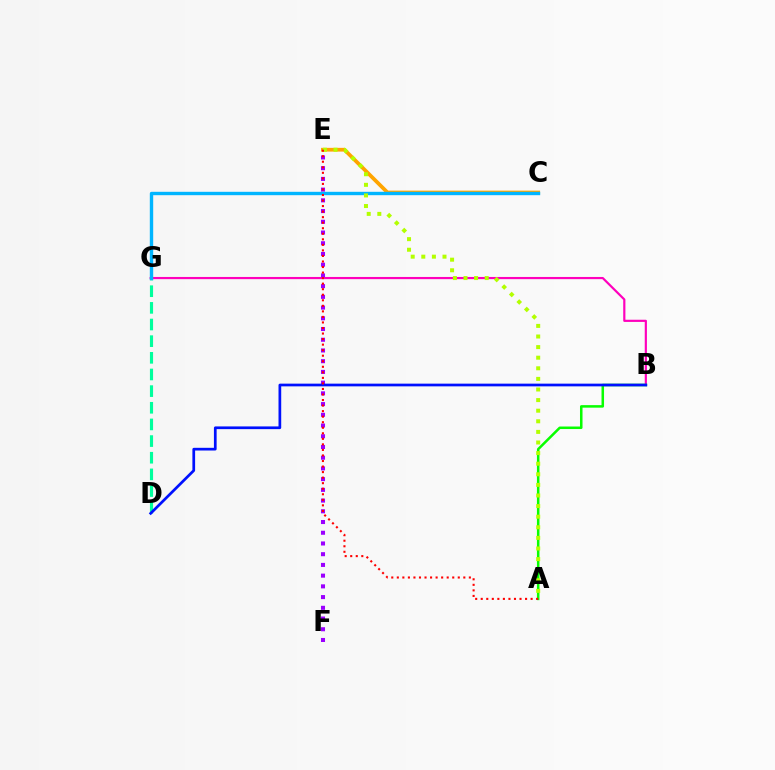{('D', 'G'): [{'color': '#00ff9d', 'line_style': 'dashed', 'thickness': 2.26}], ('C', 'E'): [{'color': '#ffa500', 'line_style': 'solid', 'thickness': 2.7}], ('B', 'G'): [{'color': '#ff00bd', 'line_style': 'solid', 'thickness': 1.57}], ('E', 'F'): [{'color': '#9b00ff', 'line_style': 'dotted', 'thickness': 2.91}], ('A', 'B'): [{'color': '#08ff00', 'line_style': 'solid', 'thickness': 1.82}], ('B', 'D'): [{'color': '#0010ff', 'line_style': 'solid', 'thickness': 1.95}], ('C', 'G'): [{'color': '#00b5ff', 'line_style': 'solid', 'thickness': 2.44}], ('A', 'E'): [{'color': '#b3ff00', 'line_style': 'dotted', 'thickness': 2.88}, {'color': '#ff0000', 'line_style': 'dotted', 'thickness': 1.51}]}